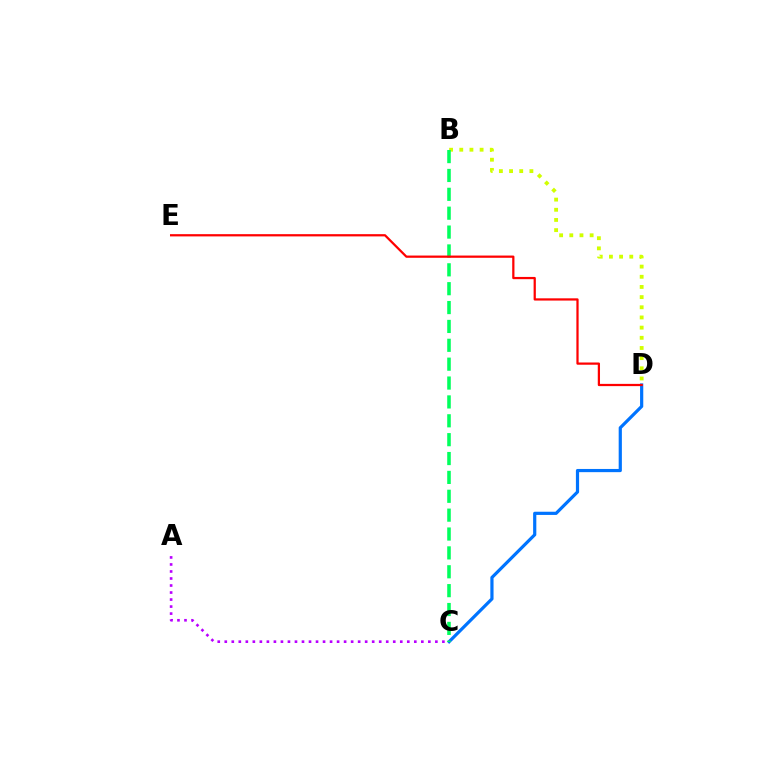{('C', 'D'): [{'color': '#0074ff', 'line_style': 'solid', 'thickness': 2.3}], ('B', 'D'): [{'color': '#d1ff00', 'line_style': 'dotted', 'thickness': 2.76}], ('B', 'C'): [{'color': '#00ff5c', 'line_style': 'dashed', 'thickness': 2.56}], ('D', 'E'): [{'color': '#ff0000', 'line_style': 'solid', 'thickness': 1.61}], ('A', 'C'): [{'color': '#b900ff', 'line_style': 'dotted', 'thickness': 1.91}]}